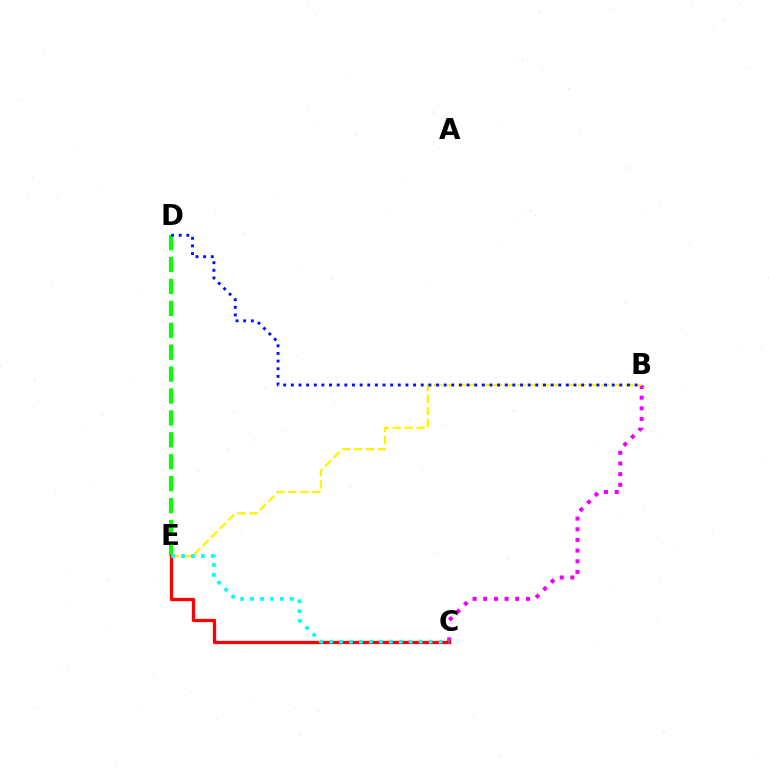{('B', 'C'): [{'color': '#ee00ff', 'line_style': 'dotted', 'thickness': 2.9}], ('D', 'E'): [{'color': '#08ff00', 'line_style': 'dashed', 'thickness': 2.98}], ('B', 'E'): [{'color': '#fcf500', 'line_style': 'dashed', 'thickness': 1.63}], ('B', 'D'): [{'color': '#0010ff', 'line_style': 'dotted', 'thickness': 2.08}], ('C', 'E'): [{'color': '#ff0000', 'line_style': 'solid', 'thickness': 2.35}, {'color': '#00fff6', 'line_style': 'dotted', 'thickness': 2.7}]}